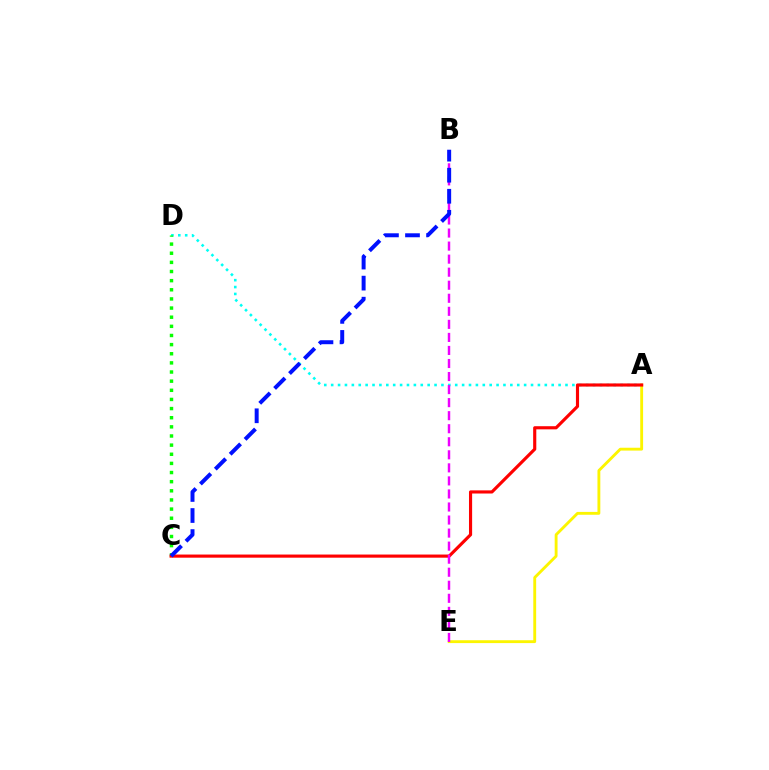{('A', 'D'): [{'color': '#00fff6', 'line_style': 'dotted', 'thickness': 1.87}], ('C', 'D'): [{'color': '#08ff00', 'line_style': 'dotted', 'thickness': 2.48}], ('A', 'E'): [{'color': '#fcf500', 'line_style': 'solid', 'thickness': 2.06}], ('A', 'C'): [{'color': '#ff0000', 'line_style': 'solid', 'thickness': 2.26}], ('B', 'E'): [{'color': '#ee00ff', 'line_style': 'dashed', 'thickness': 1.77}], ('B', 'C'): [{'color': '#0010ff', 'line_style': 'dashed', 'thickness': 2.86}]}